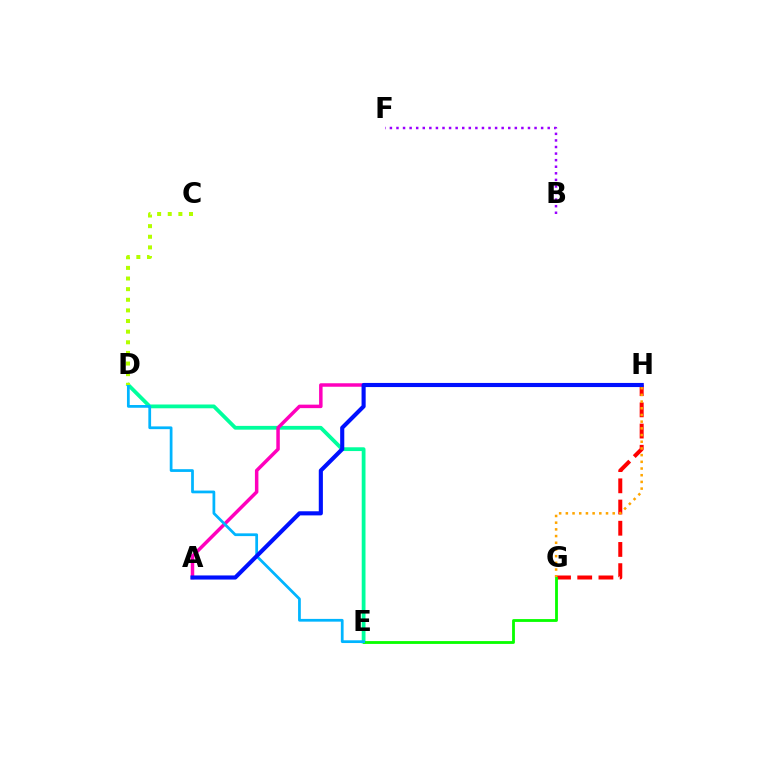{('D', 'E'): [{'color': '#00ff9d', 'line_style': 'solid', 'thickness': 2.72}, {'color': '#00b5ff', 'line_style': 'solid', 'thickness': 1.98}], ('G', 'H'): [{'color': '#ff0000', 'line_style': 'dashed', 'thickness': 2.88}, {'color': '#ffa500', 'line_style': 'dotted', 'thickness': 1.82}], ('E', 'G'): [{'color': '#08ff00', 'line_style': 'solid', 'thickness': 2.03}], ('A', 'H'): [{'color': '#ff00bd', 'line_style': 'solid', 'thickness': 2.51}, {'color': '#0010ff', 'line_style': 'solid', 'thickness': 2.96}], ('B', 'F'): [{'color': '#9b00ff', 'line_style': 'dotted', 'thickness': 1.79}], ('C', 'D'): [{'color': '#b3ff00', 'line_style': 'dotted', 'thickness': 2.89}]}